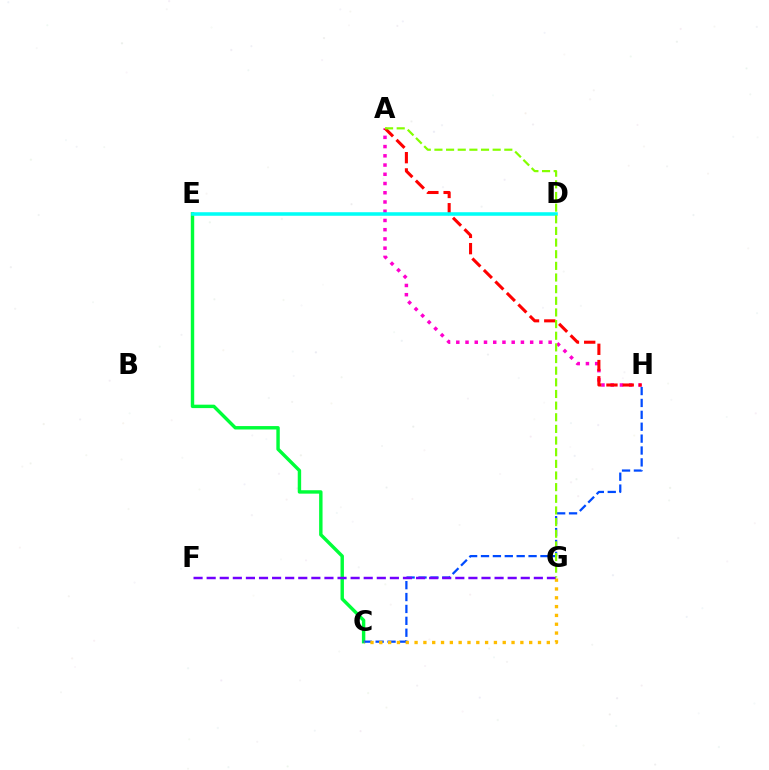{('C', 'E'): [{'color': '#00ff39', 'line_style': 'solid', 'thickness': 2.46}], ('C', 'H'): [{'color': '#004bff', 'line_style': 'dashed', 'thickness': 1.62}], ('F', 'G'): [{'color': '#7200ff', 'line_style': 'dashed', 'thickness': 1.78}], ('A', 'H'): [{'color': '#ff00cf', 'line_style': 'dotted', 'thickness': 2.51}, {'color': '#ff0000', 'line_style': 'dashed', 'thickness': 2.21}], ('C', 'G'): [{'color': '#ffbd00', 'line_style': 'dotted', 'thickness': 2.4}], ('D', 'E'): [{'color': '#00fff6', 'line_style': 'solid', 'thickness': 2.55}], ('A', 'G'): [{'color': '#84ff00', 'line_style': 'dashed', 'thickness': 1.58}]}